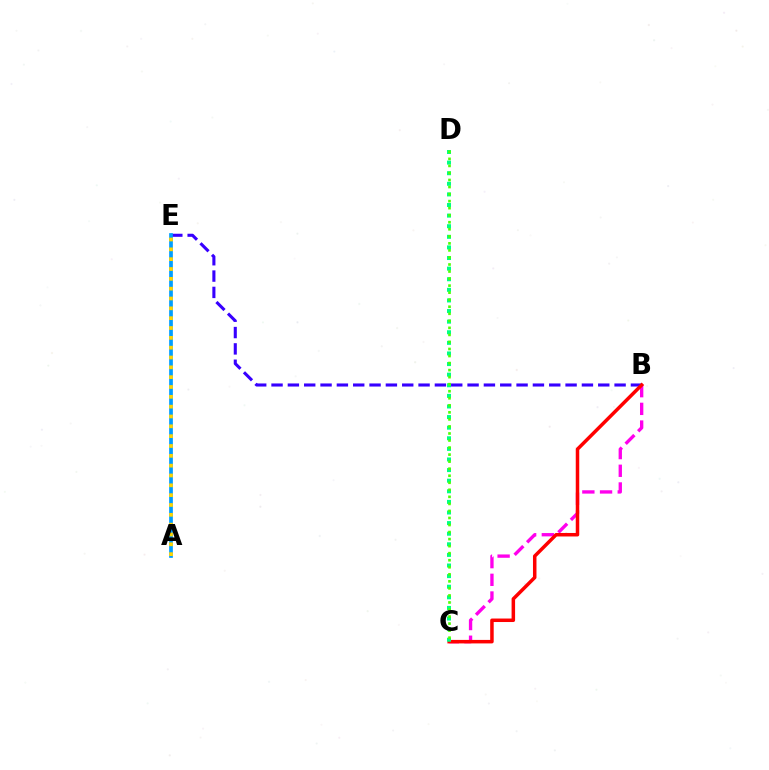{('B', 'E'): [{'color': '#3700ff', 'line_style': 'dashed', 'thickness': 2.22}], ('B', 'C'): [{'color': '#ff00ed', 'line_style': 'dashed', 'thickness': 2.4}, {'color': '#ff0000', 'line_style': 'solid', 'thickness': 2.52}], ('C', 'D'): [{'color': '#00ff86', 'line_style': 'dotted', 'thickness': 2.88}, {'color': '#4fff00', 'line_style': 'dotted', 'thickness': 1.91}], ('A', 'E'): [{'color': '#009eff', 'line_style': 'solid', 'thickness': 2.67}, {'color': '#ffd500', 'line_style': 'dotted', 'thickness': 2.67}]}